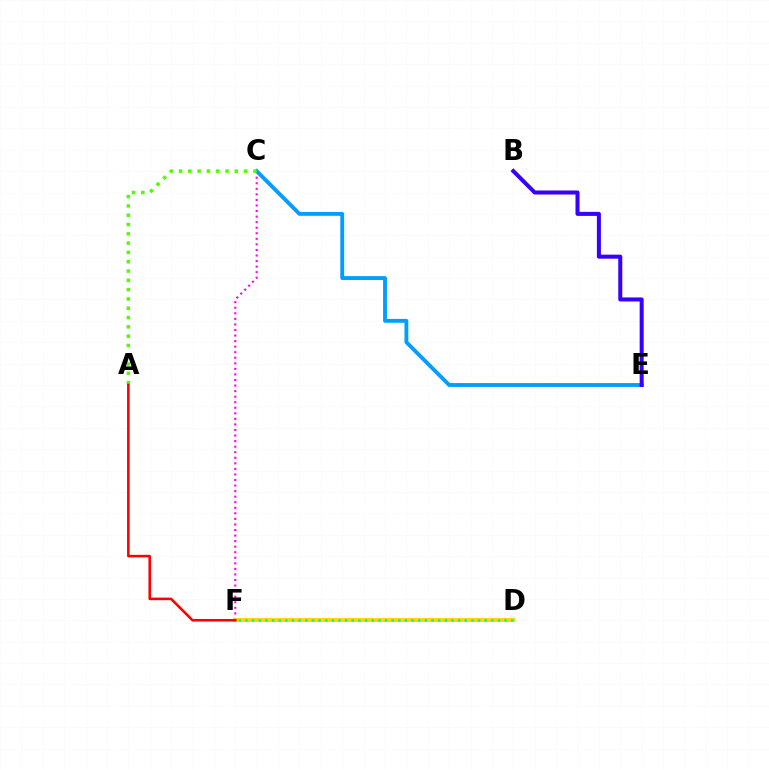{('C', 'F'): [{'color': '#ff00ed', 'line_style': 'dotted', 'thickness': 1.51}], ('C', 'E'): [{'color': '#009eff', 'line_style': 'solid', 'thickness': 2.77}], ('D', 'F'): [{'color': '#ffd500', 'line_style': 'solid', 'thickness': 2.78}, {'color': '#00ff86', 'line_style': 'dotted', 'thickness': 1.81}], ('B', 'E'): [{'color': '#3700ff', 'line_style': 'solid', 'thickness': 2.9}], ('A', 'C'): [{'color': '#4fff00', 'line_style': 'dotted', 'thickness': 2.53}], ('A', 'F'): [{'color': '#ff0000', 'line_style': 'solid', 'thickness': 1.84}]}